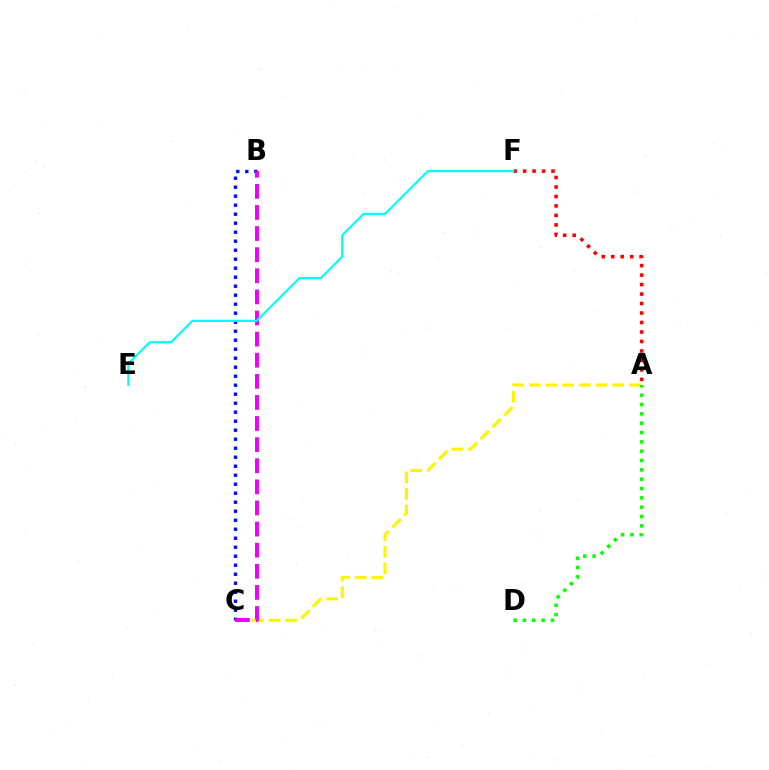{('A', 'F'): [{'color': '#ff0000', 'line_style': 'dotted', 'thickness': 2.58}], ('A', 'C'): [{'color': '#fcf500', 'line_style': 'dashed', 'thickness': 2.26}], ('A', 'D'): [{'color': '#08ff00', 'line_style': 'dotted', 'thickness': 2.54}], ('B', 'C'): [{'color': '#0010ff', 'line_style': 'dotted', 'thickness': 2.45}, {'color': '#ee00ff', 'line_style': 'dashed', 'thickness': 2.87}], ('E', 'F'): [{'color': '#00fff6', 'line_style': 'solid', 'thickness': 1.56}]}